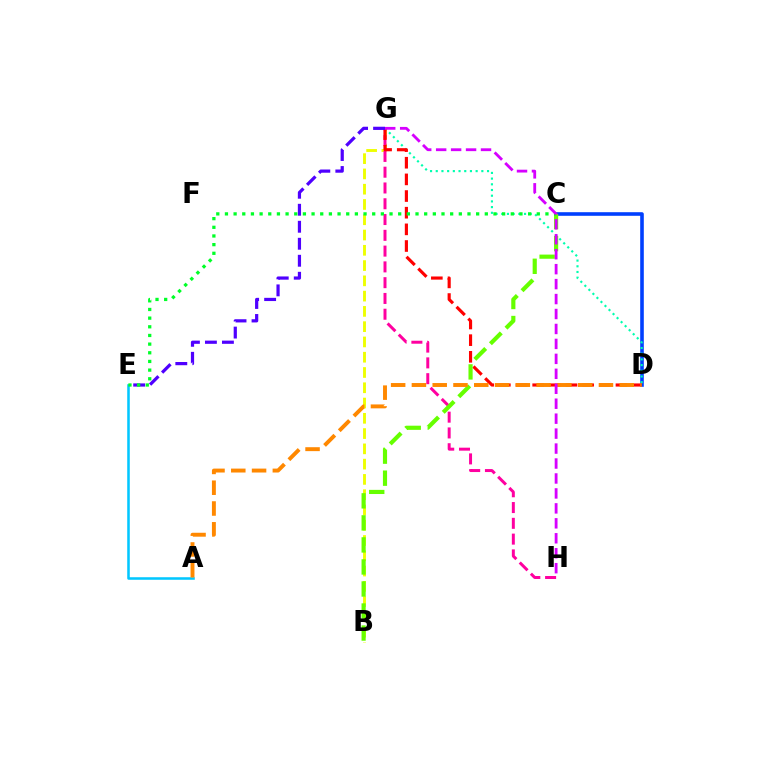{('B', 'G'): [{'color': '#eeff00', 'line_style': 'dashed', 'thickness': 2.07}], ('G', 'H'): [{'color': '#ff00a0', 'line_style': 'dashed', 'thickness': 2.14}, {'color': '#d600ff', 'line_style': 'dashed', 'thickness': 2.03}], ('A', 'E'): [{'color': '#00c7ff', 'line_style': 'solid', 'thickness': 1.83}], ('C', 'D'): [{'color': '#003fff', 'line_style': 'solid', 'thickness': 2.59}], ('D', 'G'): [{'color': '#00ffaf', 'line_style': 'dotted', 'thickness': 1.55}, {'color': '#ff0000', 'line_style': 'dashed', 'thickness': 2.26}], ('B', 'C'): [{'color': '#66ff00', 'line_style': 'dashed', 'thickness': 2.99}], ('A', 'D'): [{'color': '#ff8800', 'line_style': 'dashed', 'thickness': 2.82}], ('E', 'G'): [{'color': '#4f00ff', 'line_style': 'dashed', 'thickness': 2.31}], ('C', 'E'): [{'color': '#00ff27', 'line_style': 'dotted', 'thickness': 2.35}]}